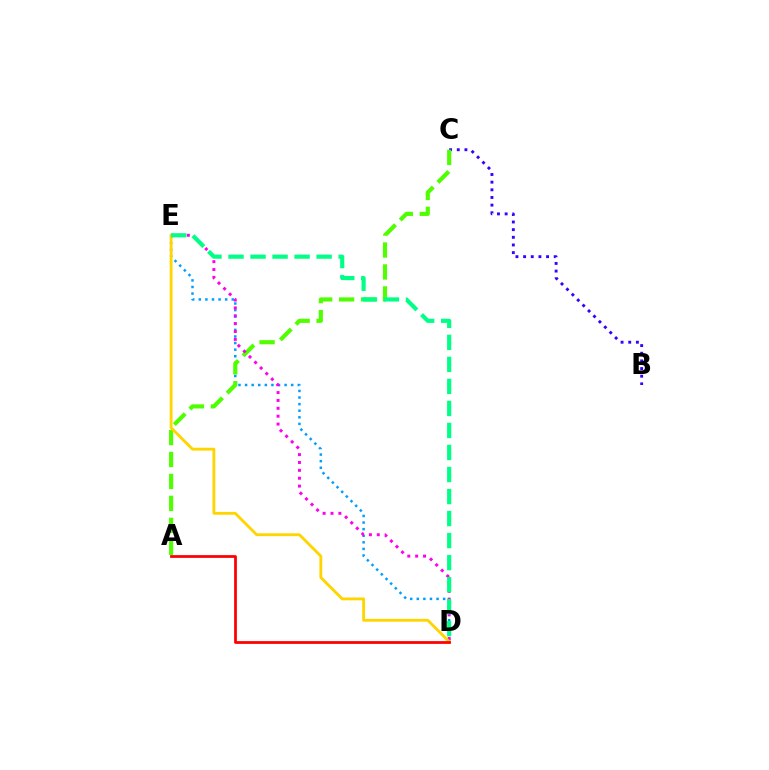{('B', 'C'): [{'color': '#3700ff', 'line_style': 'dotted', 'thickness': 2.08}], ('D', 'E'): [{'color': '#009eff', 'line_style': 'dotted', 'thickness': 1.79}, {'color': '#ff00ed', 'line_style': 'dotted', 'thickness': 2.14}, {'color': '#ffd500', 'line_style': 'solid', 'thickness': 2.05}, {'color': '#00ff86', 'line_style': 'dashed', 'thickness': 2.99}], ('A', 'C'): [{'color': '#4fff00', 'line_style': 'dashed', 'thickness': 2.98}], ('A', 'D'): [{'color': '#ff0000', 'line_style': 'solid', 'thickness': 1.99}]}